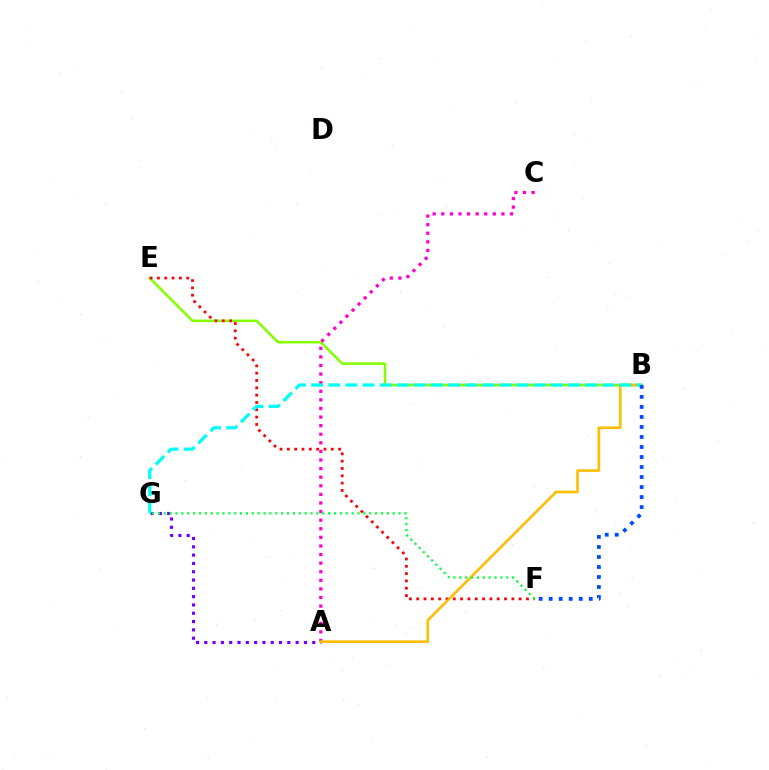{('B', 'E'): [{'color': '#84ff00', 'line_style': 'solid', 'thickness': 1.83}], ('A', 'G'): [{'color': '#7200ff', 'line_style': 'dotted', 'thickness': 2.26}], ('A', 'C'): [{'color': '#ff00cf', 'line_style': 'dotted', 'thickness': 2.33}], ('E', 'F'): [{'color': '#ff0000', 'line_style': 'dotted', 'thickness': 1.99}], ('A', 'B'): [{'color': '#ffbd00', 'line_style': 'solid', 'thickness': 1.89}], ('F', 'G'): [{'color': '#00ff39', 'line_style': 'dotted', 'thickness': 1.6}], ('B', 'G'): [{'color': '#00fff6', 'line_style': 'dashed', 'thickness': 2.33}], ('B', 'F'): [{'color': '#004bff', 'line_style': 'dotted', 'thickness': 2.72}]}